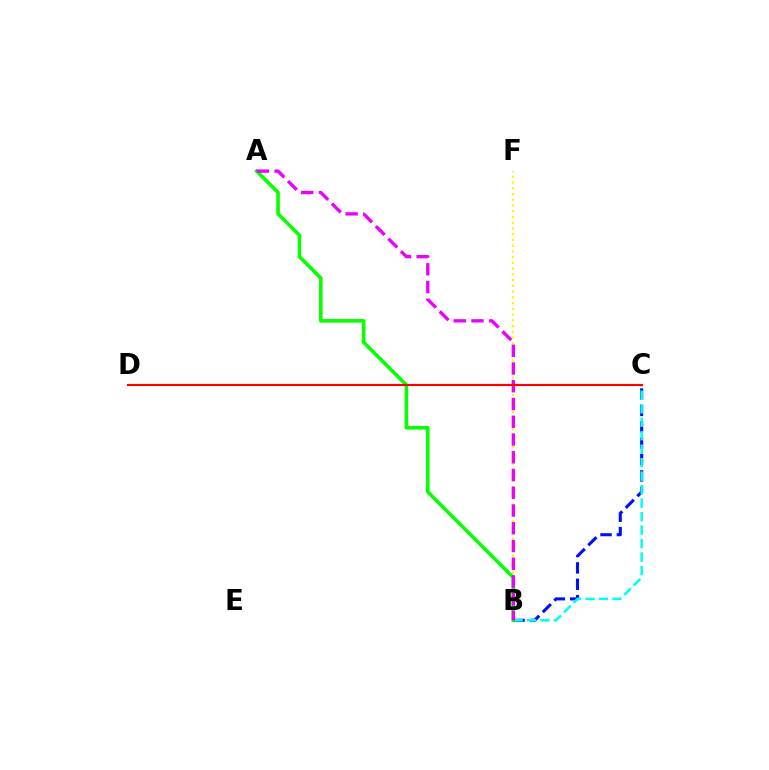{('B', 'C'): [{'color': '#0010ff', 'line_style': 'dashed', 'thickness': 2.23}, {'color': '#00fff6', 'line_style': 'dashed', 'thickness': 1.83}], ('B', 'F'): [{'color': '#fcf500', 'line_style': 'dotted', 'thickness': 1.56}], ('A', 'B'): [{'color': '#08ff00', 'line_style': 'solid', 'thickness': 2.59}, {'color': '#ee00ff', 'line_style': 'dashed', 'thickness': 2.41}], ('C', 'D'): [{'color': '#ff0000', 'line_style': 'solid', 'thickness': 1.53}]}